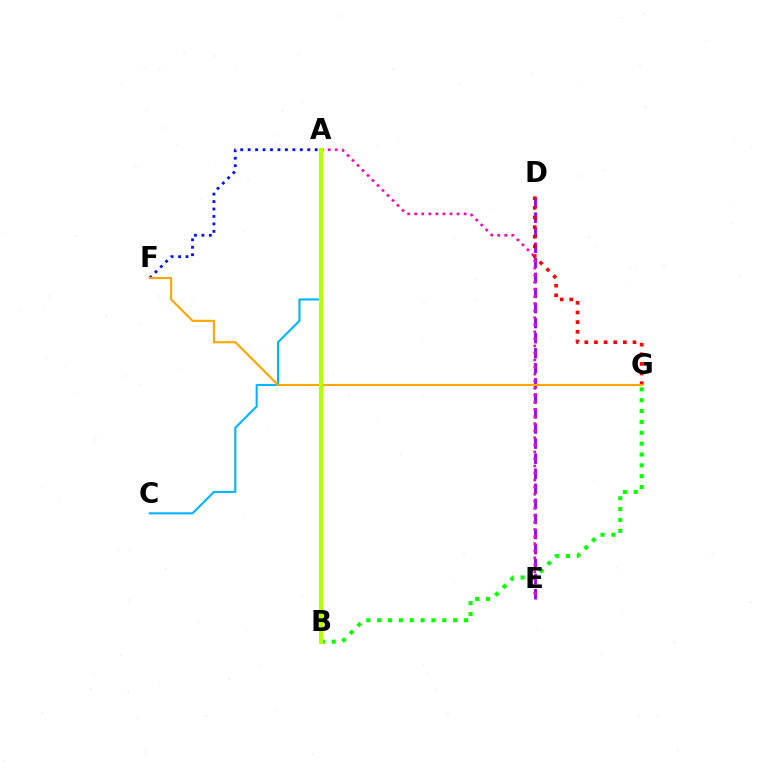{('B', 'G'): [{'color': '#08ff00', 'line_style': 'dotted', 'thickness': 2.95}], ('D', 'E'): [{'color': '#9b00ff', 'line_style': 'dashed', 'thickness': 2.05}], ('A', 'F'): [{'color': '#0010ff', 'line_style': 'dotted', 'thickness': 2.03}], ('A', 'C'): [{'color': '#00b5ff', 'line_style': 'solid', 'thickness': 1.5}], ('D', 'G'): [{'color': '#ff0000', 'line_style': 'dotted', 'thickness': 2.62}], ('F', 'G'): [{'color': '#ffa500', 'line_style': 'solid', 'thickness': 1.53}], ('A', 'B'): [{'color': '#00ff9d', 'line_style': 'solid', 'thickness': 1.99}, {'color': '#b3ff00', 'line_style': 'solid', 'thickness': 2.91}], ('A', 'E'): [{'color': '#ff00bd', 'line_style': 'dotted', 'thickness': 1.92}]}